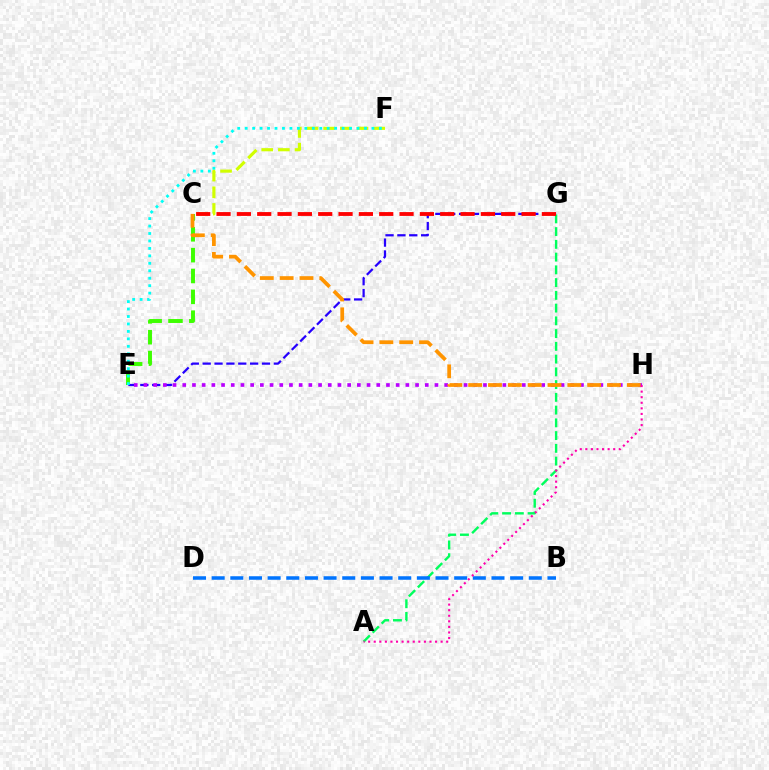{('C', 'E'): [{'color': '#3dff00', 'line_style': 'dashed', 'thickness': 2.83}], ('C', 'F'): [{'color': '#d1ff00', 'line_style': 'dashed', 'thickness': 2.26}], ('E', 'G'): [{'color': '#2500ff', 'line_style': 'dashed', 'thickness': 1.61}], ('A', 'G'): [{'color': '#00ff5c', 'line_style': 'dashed', 'thickness': 1.73}], ('E', 'F'): [{'color': '#00fff6', 'line_style': 'dotted', 'thickness': 2.03}], ('E', 'H'): [{'color': '#b900ff', 'line_style': 'dotted', 'thickness': 2.64}], ('C', 'H'): [{'color': '#ff9400', 'line_style': 'dashed', 'thickness': 2.69}], ('B', 'D'): [{'color': '#0074ff', 'line_style': 'dashed', 'thickness': 2.53}], ('A', 'H'): [{'color': '#ff00ac', 'line_style': 'dotted', 'thickness': 1.51}], ('C', 'G'): [{'color': '#ff0000', 'line_style': 'dashed', 'thickness': 2.76}]}